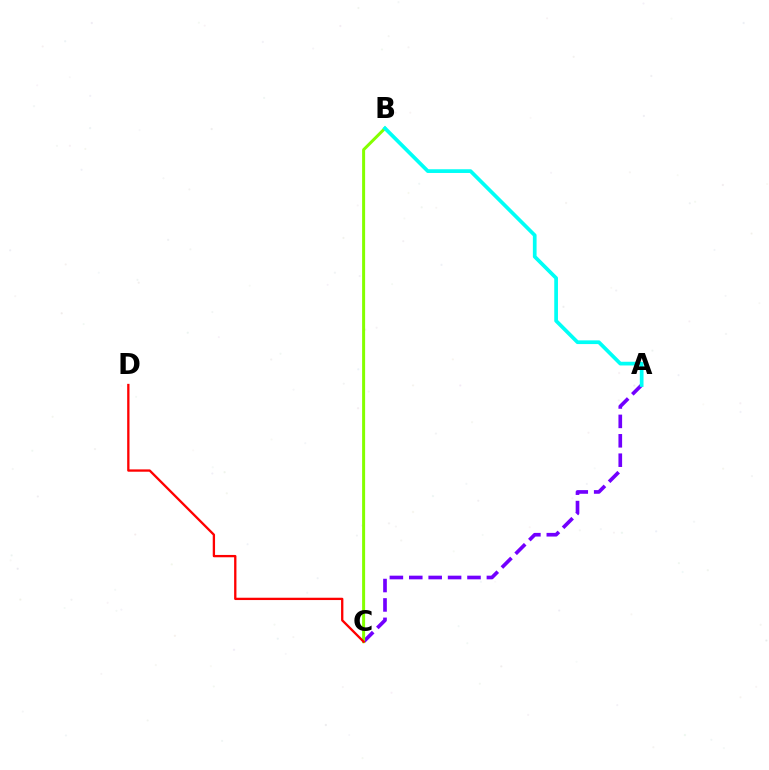{('A', 'C'): [{'color': '#7200ff', 'line_style': 'dashed', 'thickness': 2.64}], ('B', 'C'): [{'color': '#84ff00', 'line_style': 'solid', 'thickness': 2.16}], ('A', 'B'): [{'color': '#00fff6', 'line_style': 'solid', 'thickness': 2.67}], ('C', 'D'): [{'color': '#ff0000', 'line_style': 'solid', 'thickness': 1.67}]}